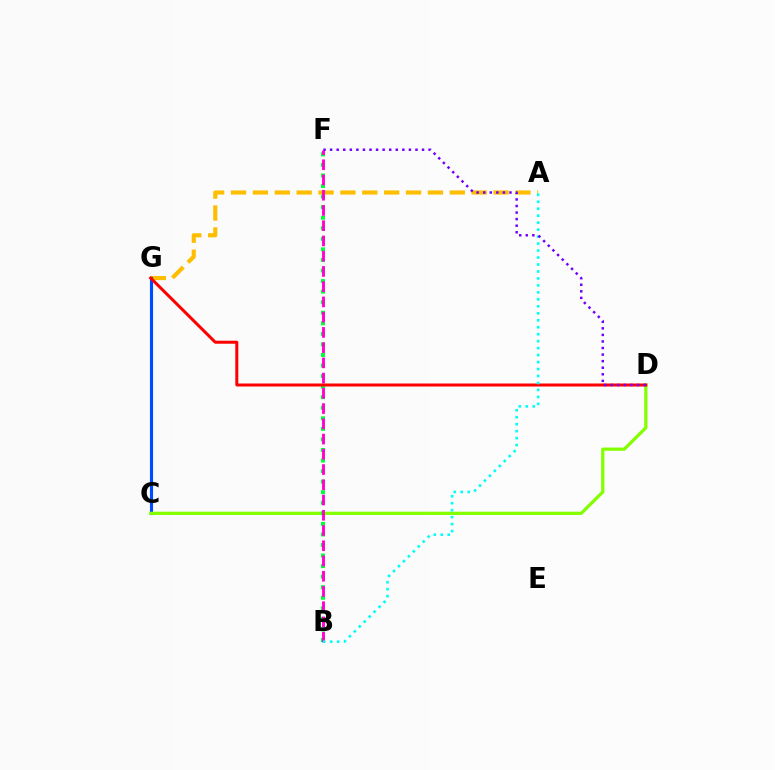{('A', 'G'): [{'color': '#ffbd00', 'line_style': 'dashed', 'thickness': 2.97}], ('C', 'G'): [{'color': '#004bff', 'line_style': 'solid', 'thickness': 2.25}], ('C', 'D'): [{'color': '#84ff00', 'line_style': 'solid', 'thickness': 2.34}], ('B', 'F'): [{'color': '#00ff39', 'line_style': 'dotted', 'thickness': 2.87}, {'color': '#ff00cf', 'line_style': 'dashed', 'thickness': 2.07}], ('D', 'G'): [{'color': '#ff0000', 'line_style': 'solid', 'thickness': 2.17}], ('A', 'B'): [{'color': '#00fff6', 'line_style': 'dotted', 'thickness': 1.89}], ('D', 'F'): [{'color': '#7200ff', 'line_style': 'dotted', 'thickness': 1.78}]}